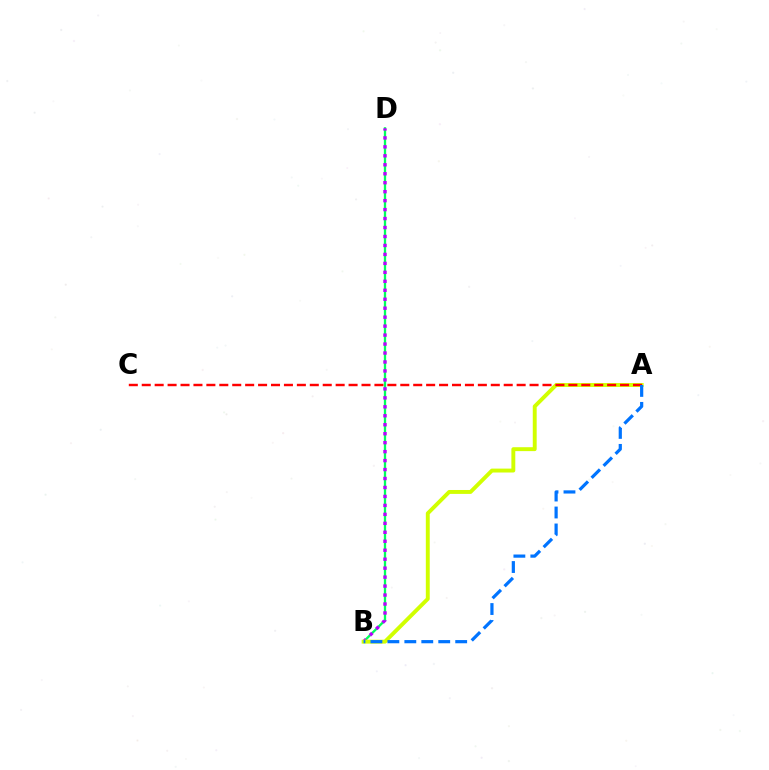{('B', 'D'): [{'color': '#00ff5c', 'line_style': 'solid', 'thickness': 1.65}, {'color': '#b900ff', 'line_style': 'dotted', 'thickness': 2.44}], ('A', 'B'): [{'color': '#d1ff00', 'line_style': 'solid', 'thickness': 2.81}, {'color': '#0074ff', 'line_style': 'dashed', 'thickness': 2.3}], ('A', 'C'): [{'color': '#ff0000', 'line_style': 'dashed', 'thickness': 1.76}]}